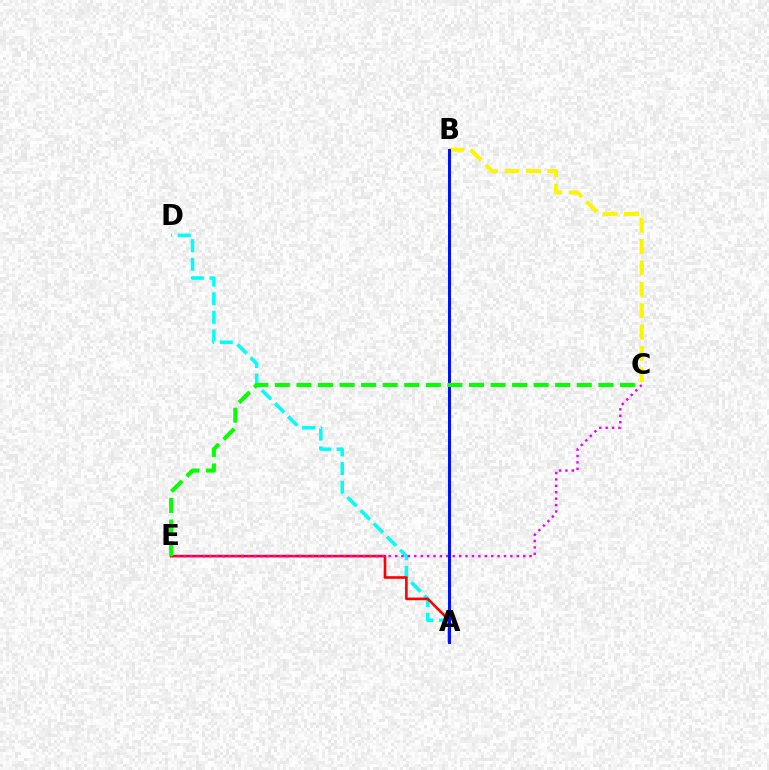{('A', 'D'): [{'color': '#00fff6', 'line_style': 'dashed', 'thickness': 2.53}], ('A', 'E'): [{'color': '#ff0000', 'line_style': 'solid', 'thickness': 1.88}], ('B', 'C'): [{'color': '#fcf500', 'line_style': 'dashed', 'thickness': 2.91}], ('C', 'E'): [{'color': '#ee00ff', 'line_style': 'dotted', 'thickness': 1.74}, {'color': '#08ff00', 'line_style': 'dashed', 'thickness': 2.93}], ('A', 'B'): [{'color': '#0010ff', 'line_style': 'solid', 'thickness': 2.15}]}